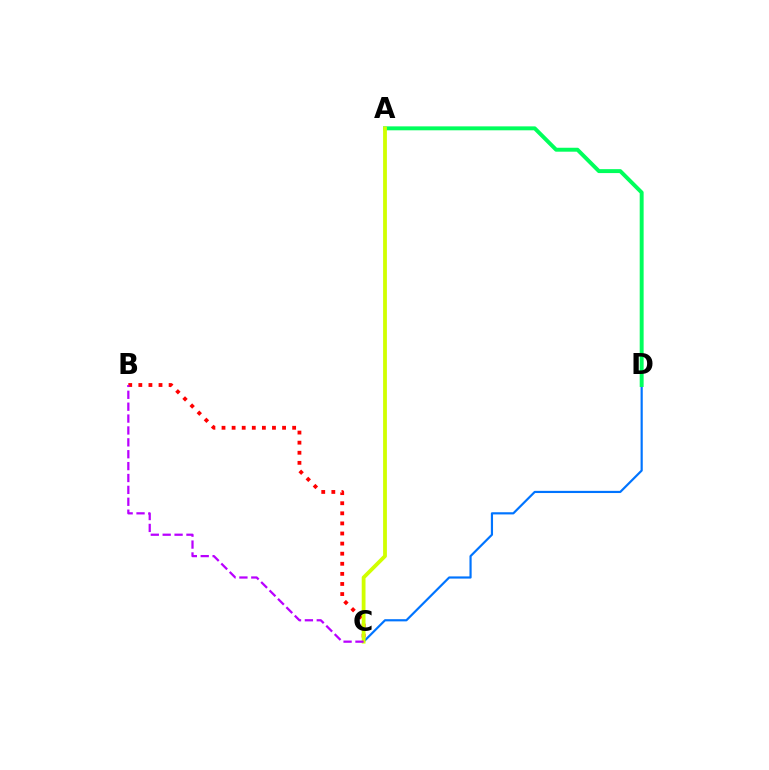{('B', 'C'): [{'color': '#ff0000', 'line_style': 'dotted', 'thickness': 2.74}, {'color': '#b900ff', 'line_style': 'dashed', 'thickness': 1.61}], ('C', 'D'): [{'color': '#0074ff', 'line_style': 'solid', 'thickness': 1.57}], ('A', 'D'): [{'color': '#00ff5c', 'line_style': 'solid', 'thickness': 2.83}], ('A', 'C'): [{'color': '#d1ff00', 'line_style': 'solid', 'thickness': 2.73}]}